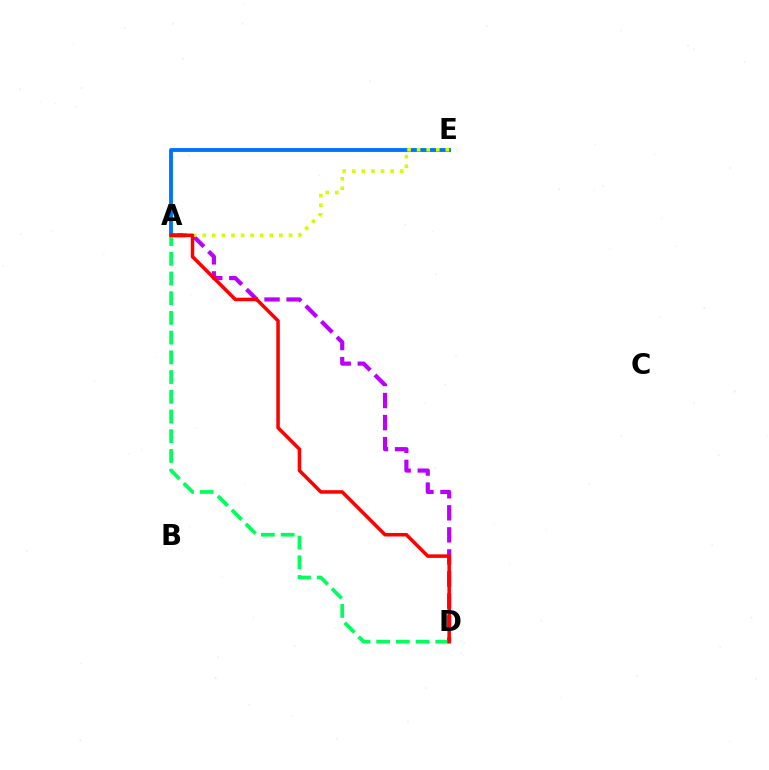{('A', 'E'): [{'color': '#0074ff', 'line_style': 'solid', 'thickness': 2.79}, {'color': '#d1ff00', 'line_style': 'dotted', 'thickness': 2.6}], ('A', 'D'): [{'color': '#b900ff', 'line_style': 'dashed', 'thickness': 3.0}, {'color': '#00ff5c', 'line_style': 'dashed', 'thickness': 2.68}, {'color': '#ff0000', 'line_style': 'solid', 'thickness': 2.54}]}